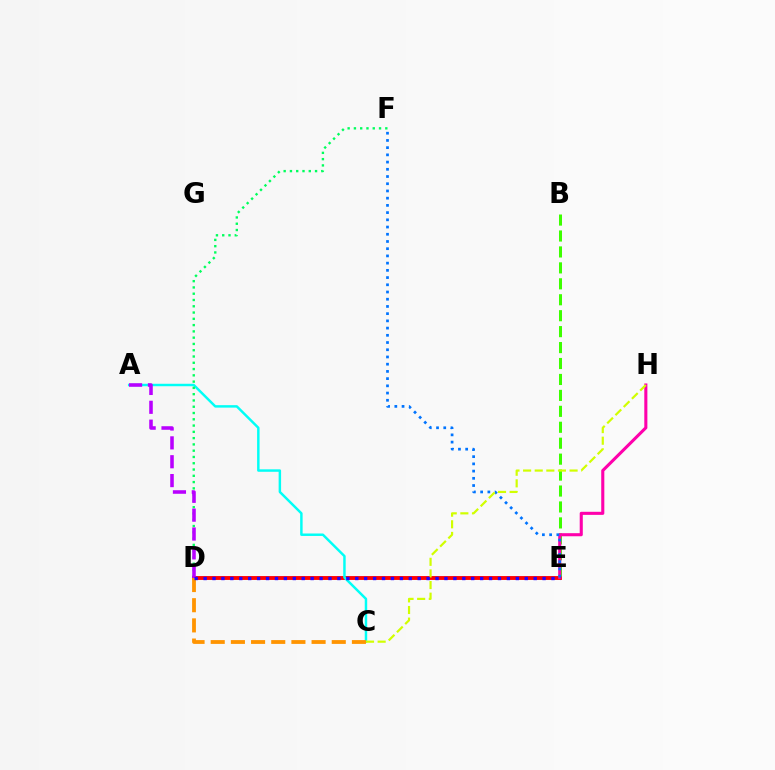{('D', 'E'): [{'color': '#ff0000', 'line_style': 'solid', 'thickness': 2.78}, {'color': '#2500ff', 'line_style': 'dotted', 'thickness': 2.42}], ('B', 'E'): [{'color': '#3dff00', 'line_style': 'dashed', 'thickness': 2.17}], ('E', 'H'): [{'color': '#ff00ac', 'line_style': 'solid', 'thickness': 2.22}], ('A', 'C'): [{'color': '#00fff6', 'line_style': 'solid', 'thickness': 1.77}], ('E', 'F'): [{'color': '#0074ff', 'line_style': 'dotted', 'thickness': 1.96}], ('D', 'F'): [{'color': '#00ff5c', 'line_style': 'dotted', 'thickness': 1.71}], ('A', 'D'): [{'color': '#b900ff', 'line_style': 'dashed', 'thickness': 2.56}], ('C', 'H'): [{'color': '#d1ff00', 'line_style': 'dashed', 'thickness': 1.58}], ('C', 'D'): [{'color': '#ff9400', 'line_style': 'dashed', 'thickness': 2.74}]}